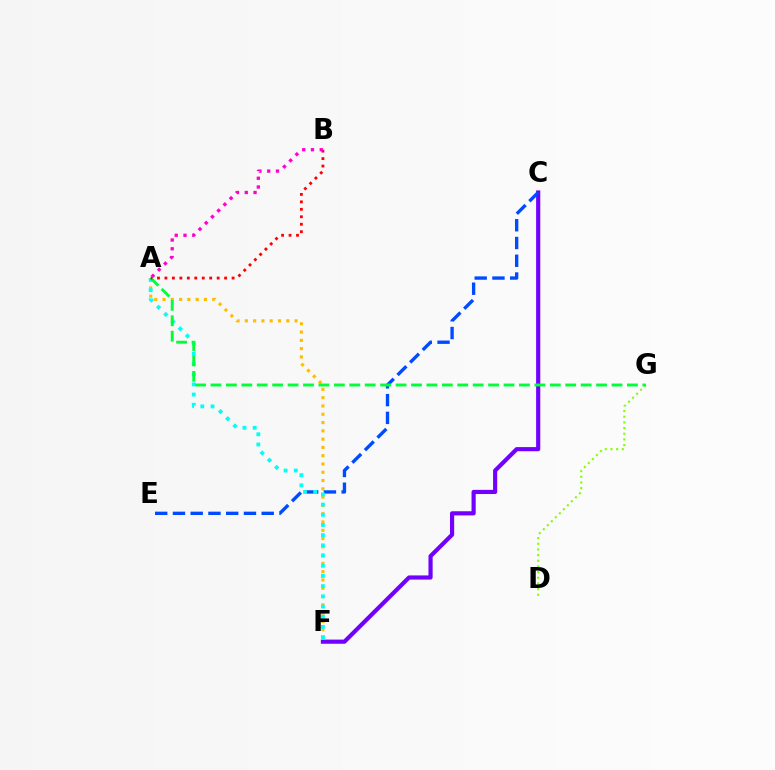{('C', 'F'): [{'color': '#7200ff', 'line_style': 'solid', 'thickness': 2.99}], ('A', 'F'): [{'color': '#ffbd00', 'line_style': 'dotted', 'thickness': 2.25}, {'color': '#00fff6', 'line_style': 'dotted', 'thickness': 2.77}], ('C', 'E'): [{'color': '#004bff', 'line_style': 'dashed', 'thickness': 2.41}], ('D', 'G'): [{'color': '#84ff00', 'line_style': 'dotted', 'thickness': 1.54}], ('A', 'G'): [{'color': '#00ff39', 'line_style': 'dashed', 'thickness': 2.1}], ('A', 'B'): [{'color': '#ff0000', 'line_style': 'dotted', 'thickness': 2.03}, {'color': '#ff00cf', 'line_style': 'dotted', 'thickness': 2.38}]}